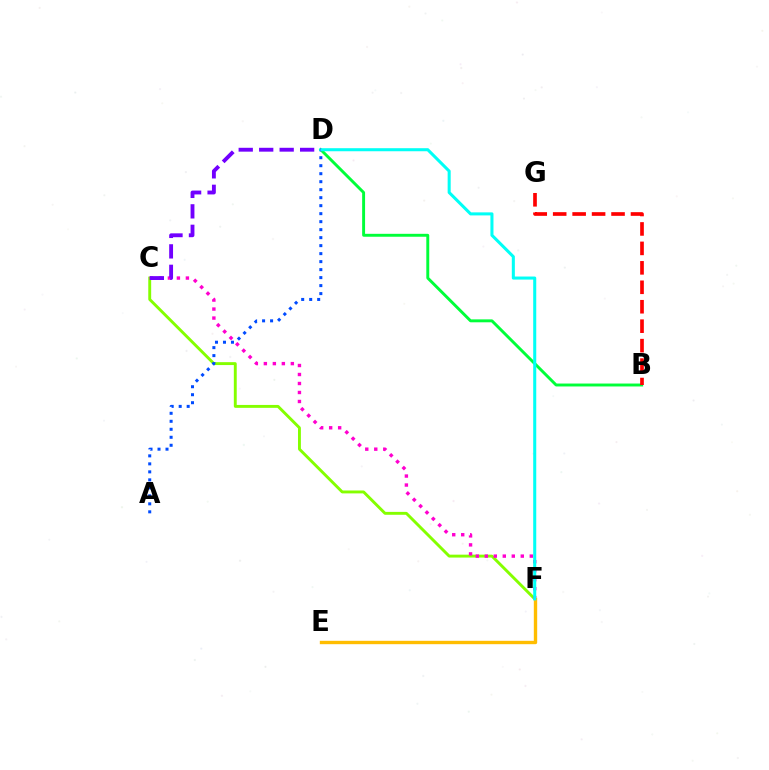{('C', 'F'): [{'color': '#84ff00', 'line_style': 'solid', 'thickness': 2.09}, {'color': '#ff00cf', 'line_style': 'dotted', 'thickness': 2.44}], ('E', 'F'): [{'color': '#ffbd00', 'line_style': 'solid', 'thickness': 2.43}], ('B', 'D'): [{'color': '#00ff39', 'line_style': 'solid', 'thickness': 2.11}], ('A', 'D'): [{'color': '#004bff', 'line_style': 'dotted', 'thickness': 2.17}], ('D', 'F'): [{'color': '#00fff6', 'line_style': 'solid', 'thickness': 2.19}], ('B', 'G'): [{'color': '#ff0000', 'line_style': 'dashed', 'thickness': 2.64}], ('C', 'D'): [{'color': '#7200ff', 'line_style': 'dashed', 'thickness': 2.78}]}